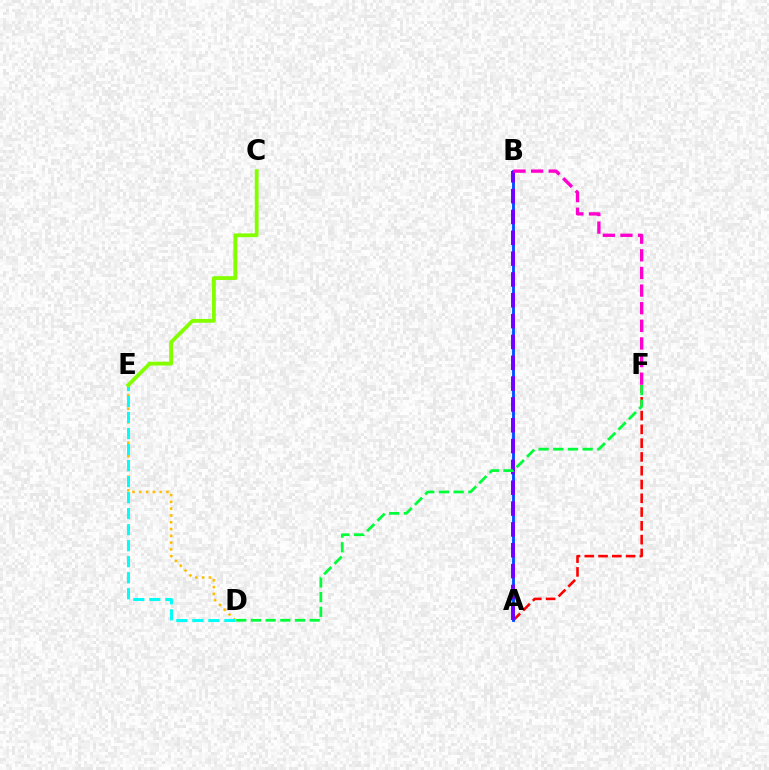{('A', 'F'): [{'color': '#ff0000', 'line_style': 'dashed', 'thickness': 1.87}], ('A', 'B'): [{'color': '#004bff', 'line_style': 'solid', 'thickness': 2.04}, {'color': '#7200ff', 'line_style': 'dashed', 'thickness': 2.83}], ('D', 'E'): [{'color': '#ffbd00', 'line_style': 'dotted', 'thickness': 1.85}, {'color': '#00fff6', 'line_style': 'dashed', 'thickness': 2.18}], ('B', 'F'): [{'color': '#ff00cf', 'line_style': 'dashed', 'thickness': 2.39}], ('D', 'F'): [{'color': '#00ff39', 'line_style': 'dashed', 'thickness': 1.99}], ('C', 'E'): [{'color': '#84ff00', 'line_style': 'solid', 'thickness': 2.75}]}